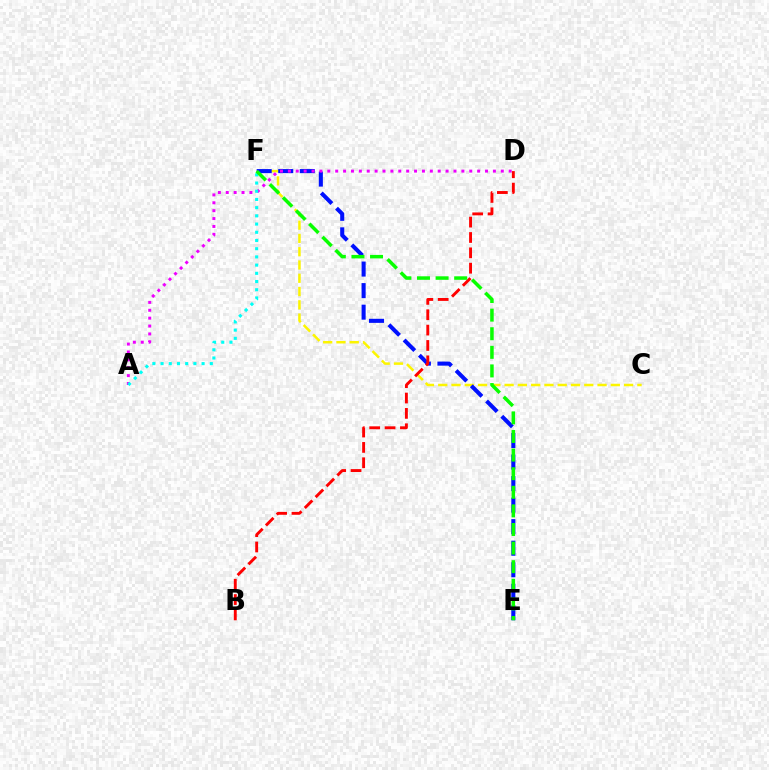{('C', 'F'): [{'color': '#fcf500', 'line_style': 'dashed', 'thickness': 1.8}], ('E', 'F'): [{'color': '#0010ff', 'line_style': 'dashed', 'thickness': 2.93}, {'color': '#08ff00', 'line_style': 'dashed', 'thickness': 2.53}], ('A', 'D'): [{'color': '#ee00ff', 'line_style': 'dotted', 'thickness': 2.14}], ('B', 'D'): [{'color': '#ff0000', 'line_style': 'dashed', 'thickness': 2.09}], ('A', 'F'): [{'color': '#00fff6', 'line_style': 'dotted', 'thickness': 2.23}]}